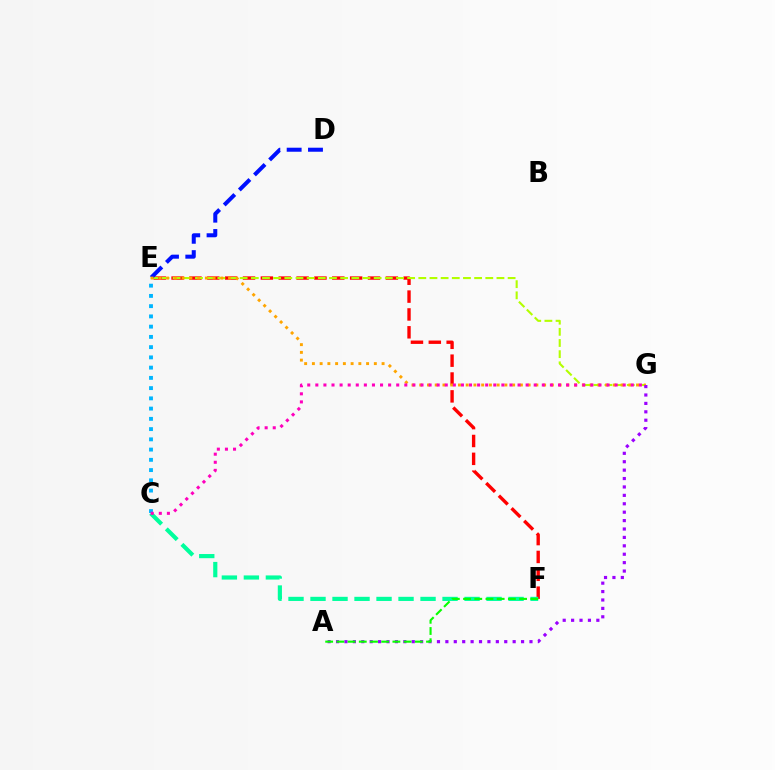{('E', 'F'): [{'color': '#ff0000', 'line_style': 'dashed', 'thickness': 2.43}], ('E', 'G'): [{'color': '#b3ff00', 'line_style': 'dashed', 'thickness': 1.52}, {'color': '#ffa500', 'line_style': 'dotted', 'thickness': 2.1}], ('C', 'F'): [{'color': '#00ff9d', 'line_style': 'dashed', 'thickness': 2.99}], ('C', 'E'): [{'color': '#00b5ff', 'line_style': 'dotted', 'thickness': 2.78}], ('D', 'E'): [{'color': '#0010ff', 'line_style': 'dashed', 'thickness': 2.9}], ('C', 'G'): [{'color': '#ff00bd', 'line_style': 'dotted', 'thickness': 2.2}], ('A', 'G'): [{'color': '#9b00ff', 'line_style': 'dotted', 'thickness': 2.28}], ('A', 'F'): [{'color': '#08ff00', 'line_style': 'dashed', 'thickness': 1.52}]}